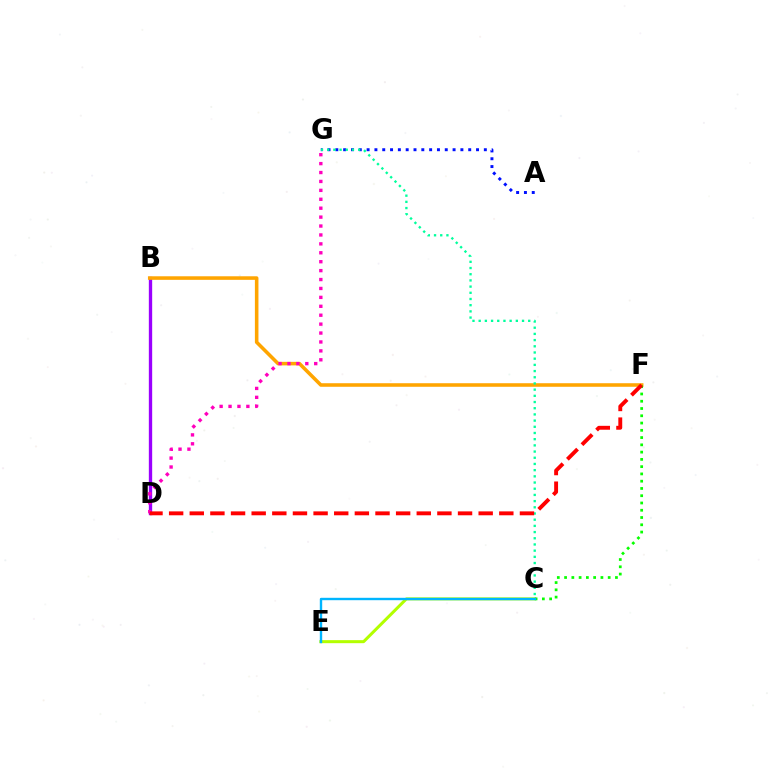{('B', 'D'): [{'color': '#9b00ff', 'line_style': 'solid', 'thickness': 2.4}], ('A', 'G'): [{'color': '#0010ff', 'line_style': 'dotted', 'thickness': 2.12}], ('C', 'E'): [{'color': '#b3ff00', 'line_style': 'solid', 'thickness': 2.18}, {'color': '#00b5ff', 'line_style': 'solid', 'thickness': 1.72}], ('B', 'F'): [{'color': '#ffa500', 'line_style': 'solid', 'thickness': 2.56}], ('C', 'G'): [{'color': '#00ff9d', 'line_style': 'dotted', 'thickness': 1.68}], ('D', 'G'): [{'color': '#ff00bd', 'line_style': 'dotted', 'thickness': 2.42}], ('C', 'F'): [{'color': '#08ff00', 'line_style': 'dotted', 'thickness': 1.97}], ('D', 'F'): [{'color': '#ff0000', 'line_style': 'dashed', 'thickness': 2.8}]}